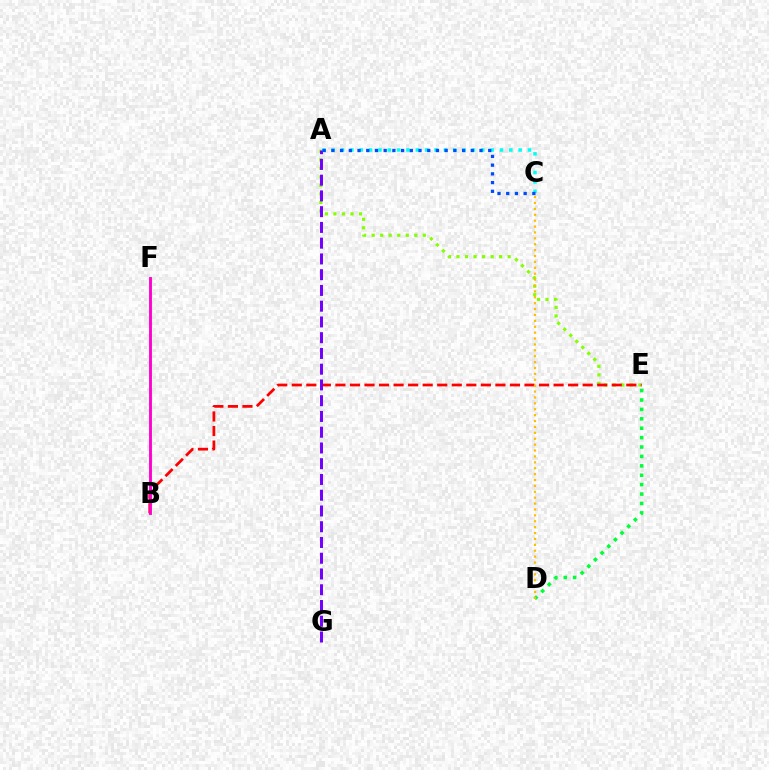{('A', 'E'): [{'color': '#84ff00', 'line_style': 'dotted', 'thickness': 2.31}], ('B', 'E'): [{'color': '#ff0000', 'line_style': 'dashed', 'thickness': 1.98}], ('D', 'E'): [{'color': '#00ff39', 'line_style': 'dotted', 'thickness': 2.56}], ('A', 'C'): [{'color': '#00fff6', 'line_style': 'dotted', 'thickness': 2.54}, {'color': '#004bff', 'line_style': 'dotted', 'thickness': 2.37}], ('B', 'F'): [{'color': '#ff00cf', 'line_style': 'solid', 'thickness': 2.06}], ('C', 'D'): [{'color': '#ffbd00', 'line_style': 'dotted', 'thickness': 1.6}], ('A', 'G'): [{'color': '#7200ff', 'line_style': 'dashed', 'thickness': 2.14}]}